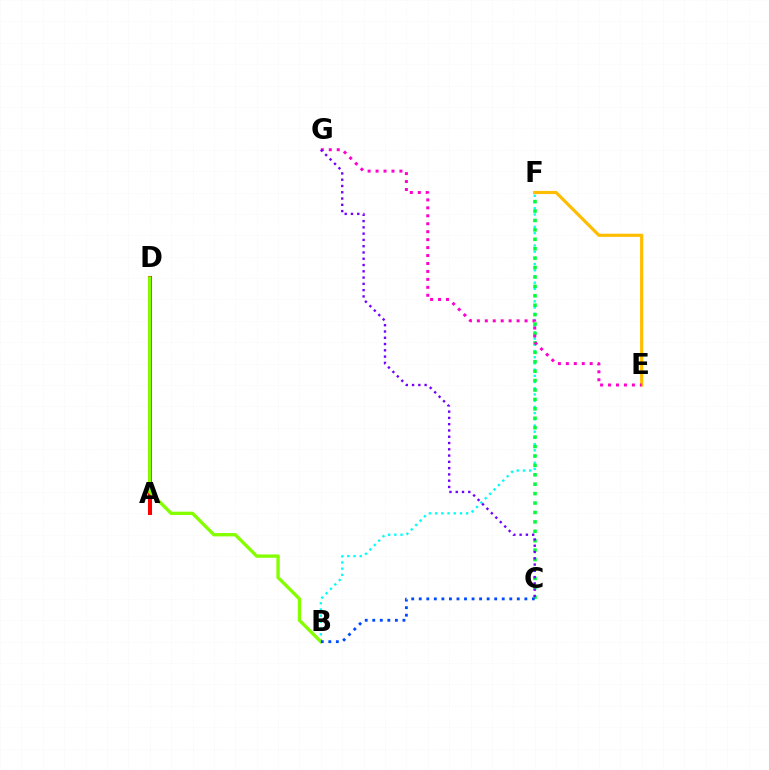{('B', 'F'): [{'color': '#00fff6', 'line_style': 'dotted', 'thickness': 1.69}], ('C', 'F'): [{'color': '#00ff39', 'line_style': 'dotted', 'thickness': 2.56}], ('A', 'D'): [{'color': '#ff0000', 'line_style': 'solid', 'thickness': 2.91}], ('E', 'F'): [{'color': '#ffbd00', 'line_style': 'solid', 'thickness': 2.28}], ('E', 'G'): [{'color': '#ff00cf', 'line_style': 'dotted', 'thickness': 2.16}], ('B', 'D'): [{'color': '#84ff00', 'line_style': 'solid', 'thickness': 2.4}], ('C', 'G'): [{'color': '#7200ff', 'line_style': 'dotted', 'thickness': 1.71}], ('B', 'C'): [{'color': '#004bff', 'line_style': 'dotted', 'thickness': 2.05}]}